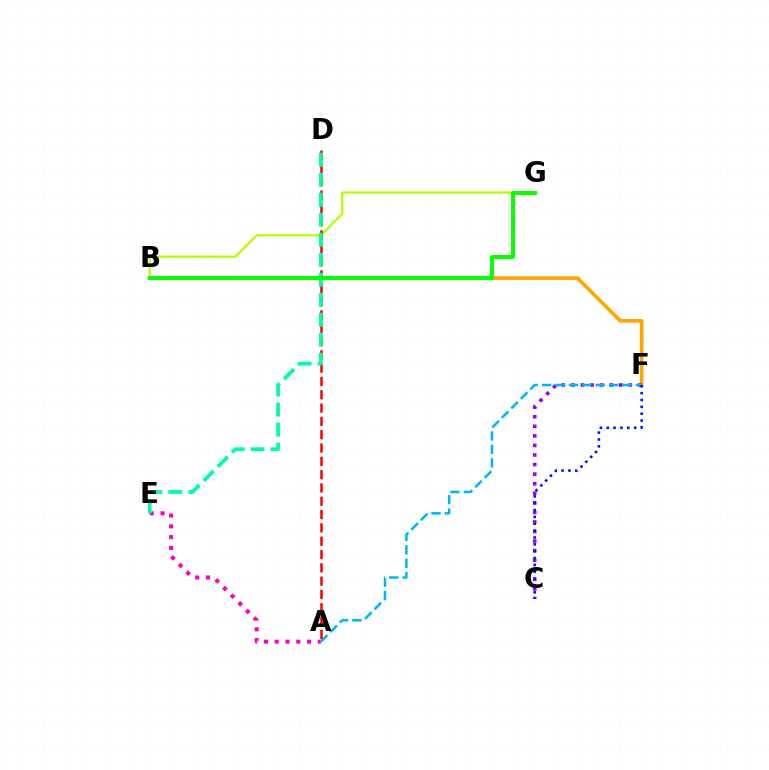{('B', 'F'): [{'color': '#ffa500', 'line_style': 'solid', 'thickness': 2.65}], ('C', 'F'): [{'color': '#9b00ff', 'line_style': 'dotted', 'thickness': 2.6}, {'color': '#0010ff', 'line_style': 'dotted', 'thickness': 1.86}], ('A', 'E'): [{'color': '#ff00bd', 'line_style': 'dotted', 'thickness': 2.93}], ('B', 'G'): [{'color': '#b3ff00', 'line_style': 'solid', 'thickness': 1.61}, {'color': '#08ff00', 'line_style': 'solid', 'thickness': 2.93}], ('A', 'F'): [{'color': '#00b5ff', 'line_style': 'dashed', 'thickness': 1.82}], ('A', 'D'): [{'color': '#ff0000', 'line_style': 'dashed', 'thickness': 1.81}], ('D', 'E'): [{'color': '#00ff9d', 'line_style': 'dashed', 'thickness': 2.72}]}